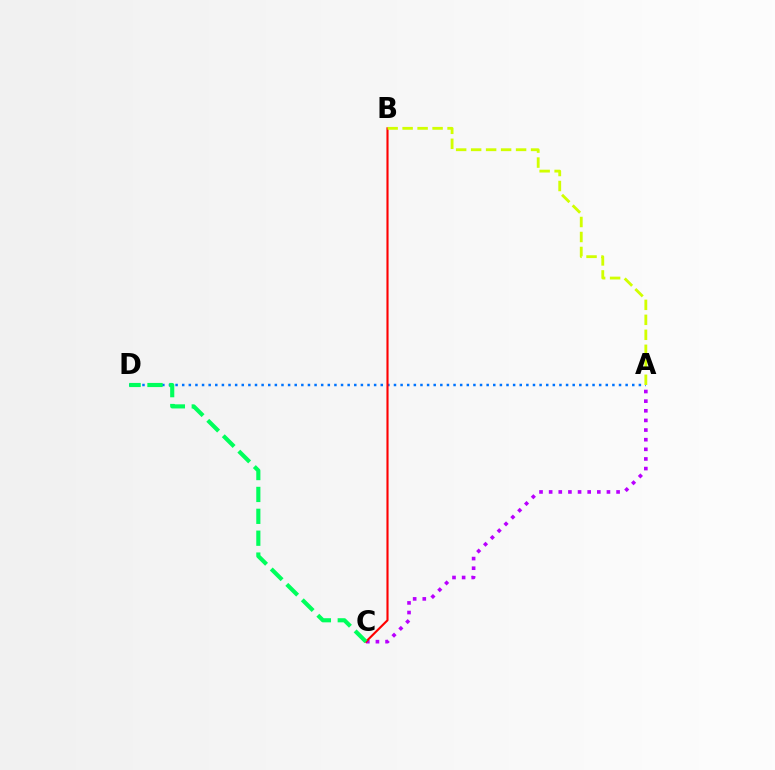{('A', 'D'): [{'color': '#0074ff', 'line_style': 'dotted', 'thickness': 1.8}], ('A', 'C'): [{'color': '#b900ff', 'line_style': 'dotted', 'thickness': 2.62}], ('B', 'C'): [{'color': '#ff0000', 'line_style': 'solid', 'thickness': 1.53}], ('C', 'D'): [{'color': '#00ff5c', 'line_style': 'dashed', 'thickness': 2.97}], ('A', 'B'): [{'color': '#d1ff00', 'line_style': 'dashed', 'thickness': 2.04}]}